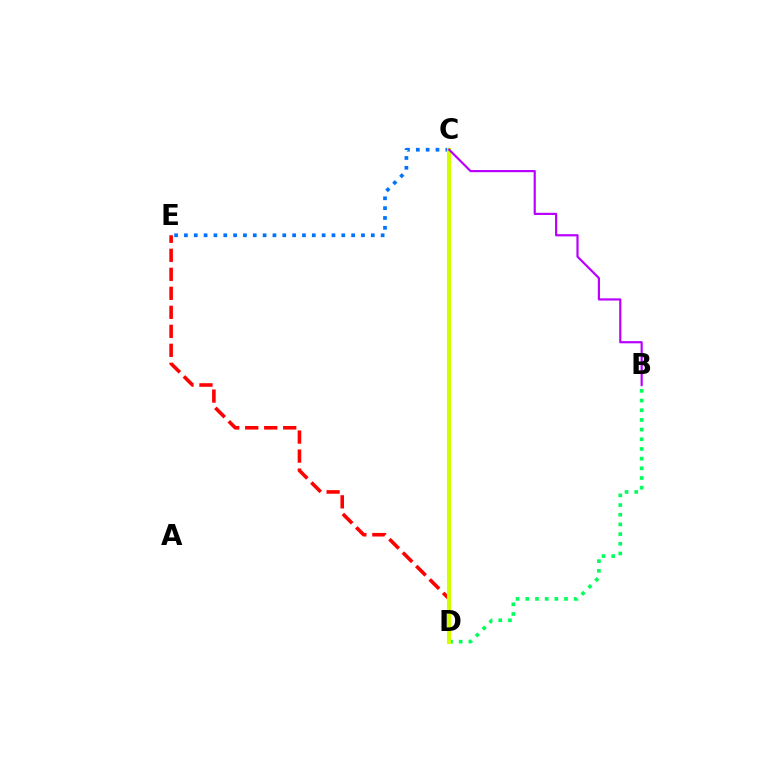{('C', 'E'): [{'color': '#0074ff', 'line_style': 'dotted', 'thickness': 2.67}], ('D', 'E'): [{'color': '#ff0000', 'line_style': 'dashed', 'thickness': 2.58}], ('B', 'D'): [{'color': '#00ff5c', 'line_style': 'dotted', 'thickness': 2.63}], ('C', 'D'): [{'color': '#d1ff00', 'line_style': 'solid', 'thickness': 2.98}], ('B', 'C'): [{'color': '#b900ff', 'line_style': 'solid', 'thickness': 1.57}]}